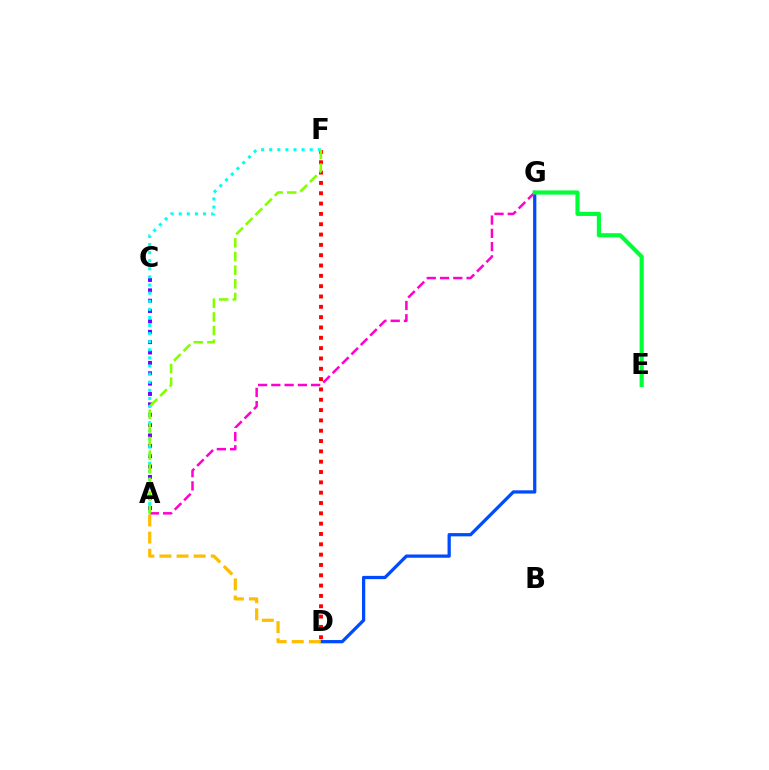{('D', 'F'): [{'color': '#ff0000', 'line_style': 'dotted', 'thickness': 2.81}], ('A', 'C'): [{'color': '#7200ff', 'line_style': 'dotted', 'thickness': 2.82}], ('D', 'G'): [{'color': '#004bff', 'line_style': 'solid', 'thickness': 2.35}], ('A', 'G'): [{'color': '#ff00cf', 'line_style': 'dashed', 'thickness': 1.8}], ('A', 'D'): [{'color': '#ffbd00', 'line_style': 'dashed', 'thickness': 2.32}], ('A', 'F'): [{'color': '#00fff6', 'line_style': 'dotted', 'thickness': 2.2}, {'color': '#84ff00', 'line_style': 'dashed', 'thickness': 1.85}], ('E', 'G'): [{'color': '#00ff39', 'line_style': 'solid', 'thickness': 2.99}]}